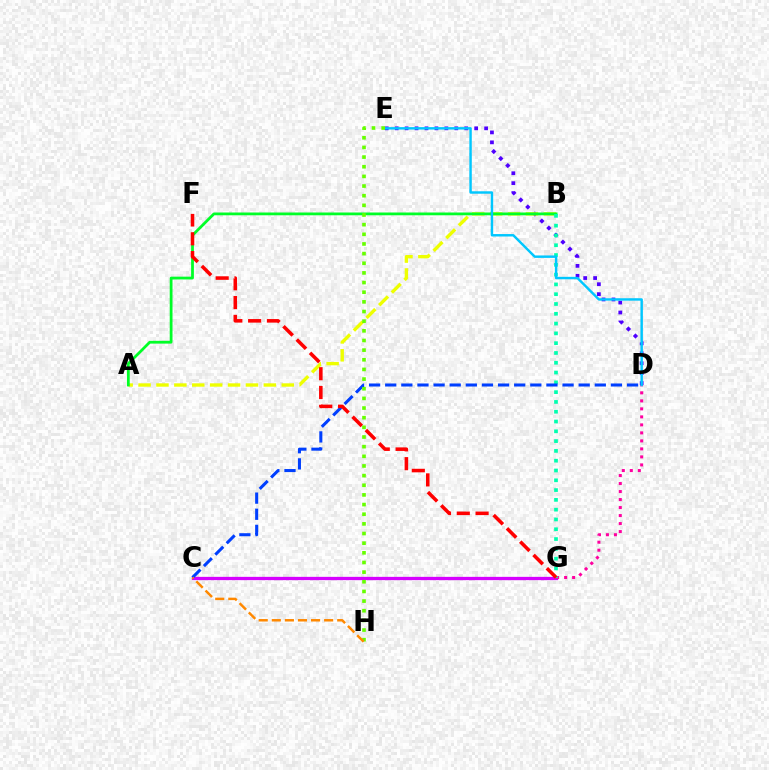{('D', 'E'): [{'color': '#4f00ff', 'line_style': 'dotted', 'thickness': 2.7}, {'color': '#00c7ff', 'line_style': 'solid', 'thickness': 1.76}], ('C', 'G'): [{'color': '#d600ff', 'line_style': 'solid', 'thickness': 2.37}], ('A', 'B'): [{'color': '#eeff00', 'line_style': 'dashed', 'thickness': 2.43}, {'color': '#00ff27', 'line_style': 'solid', 'thickness': 2.0}], ('D', 'G'): [{'color': '#ff00a0', 'line_style': 'dotted', 'thickness': 2.17}], ('B', 'G'): [{'color': '#00ffaf', 'line_style': 'dotted', 'thickness': 2.66}], ('C', 'D'): [{'color': '#003fff', 'line_style': 'dashed', 'thickness': 2.19}], ('F', 'G'): [{'color': '#ff0000', 'line_style': 'dashed', 'thickness': 2.55}], ('E', 'H'): [{'color': '#66ff00', 'line_style': 'dotted', 'thickness': 2.62}], ('C', 'H'): [{'color': '#ff8800', 'line_style': 'dashed', 'thickness': 1.78}]}